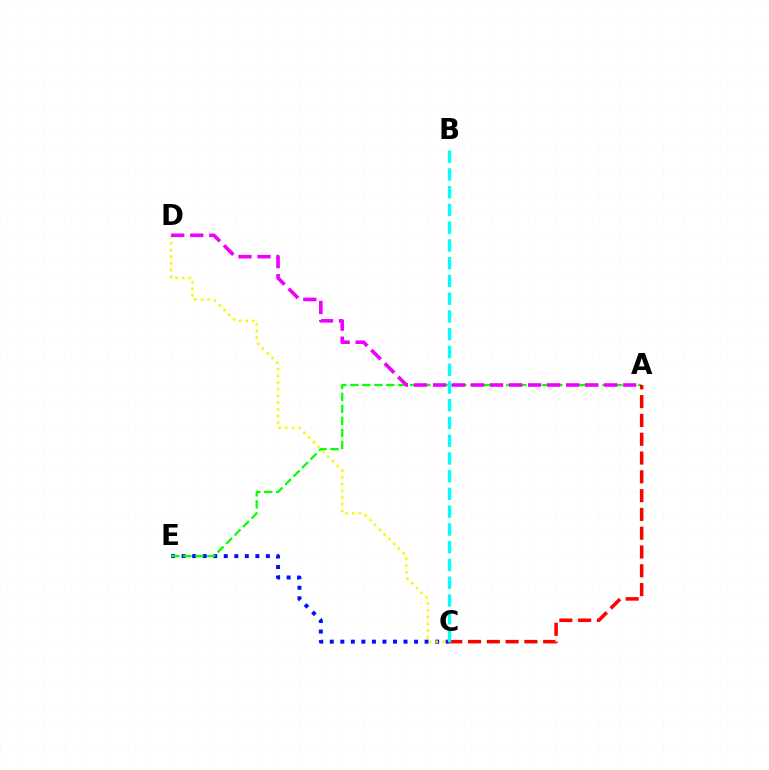{('C', 'E'): [{'color': '#0010ff', 'line_style': 'dotted', 'thickness': 2.86}], ('A', 'E'): [{'color': '#08ff00', 'line_style': 'dashed', 'thickness': 1.63}], ('A', 'C'): [{'color': '#ff0000', 'line_style': 'dashed', 'thickness': 2.55}], ('C', 'D'): [{'color': '#fcf500', 'line_style': 'dotted', 'thickness': 1.82}], ('B', 'C'): [{'color': '#00fff6', 'line_style': 'dashed', 'thickness': 2.41}], ('A', 'D'): [{'color': '#ee00ff', 'line_style': 'dashed', 'thickness': 2.58}]}